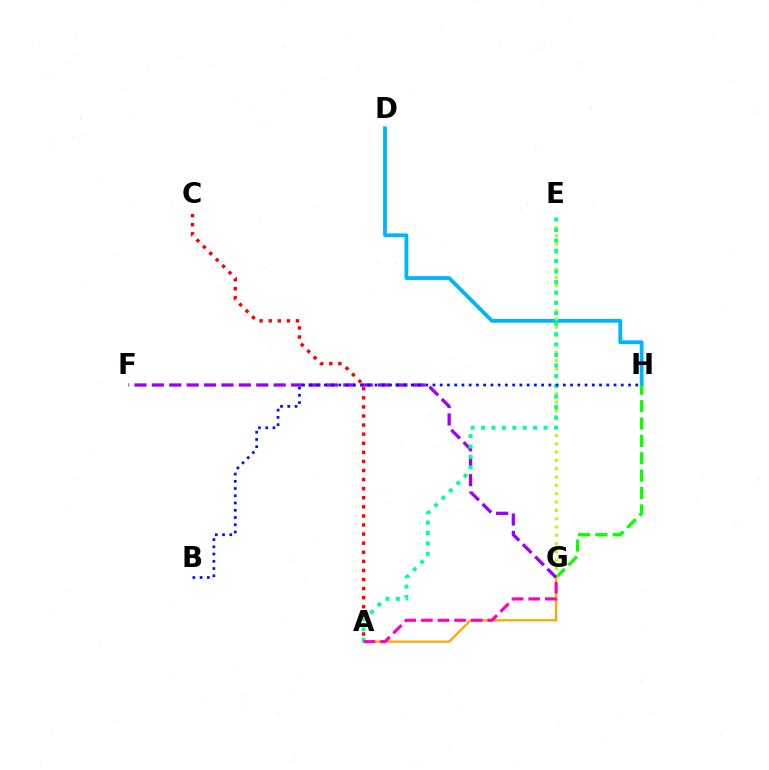{('D', 'H'): [{'color': '#00b5ff', 'line_style': 'solid', 'thickness': 2.74}], ('A', 'C'): [{'color': '#ff0000', 'line_style': 'dotted', 'thickness': 2.47}], ('G', 'H'): [{'color': '#08ff00', 'line_style': 'dashed', 'thickness': 2.36}], ('A', 'G'): [{'color': '#ffa500', 'line_style': 'solid', 'thickness': 1.62}, {'color': '#ff00bd', 'line_style': 'dashed', 'thickness': 2.25}], ('E', 'G'): [{'color': '#b3ff00', 'line_style': 'dotted', 'thickness': 2.26}], ('F', 'G'): [{'color': '#9b00ff', 'line_style': 'dashed', 'thickness': 2.36}], ('A', 'E'): [{'color': '#00ff9d', 'line_style': 'dotted', 'thickness': 2.83}], ('B', 'H'): [{'color': '#0010ff', 'line_style': 'dotted', 'thickness': 1.97}]}